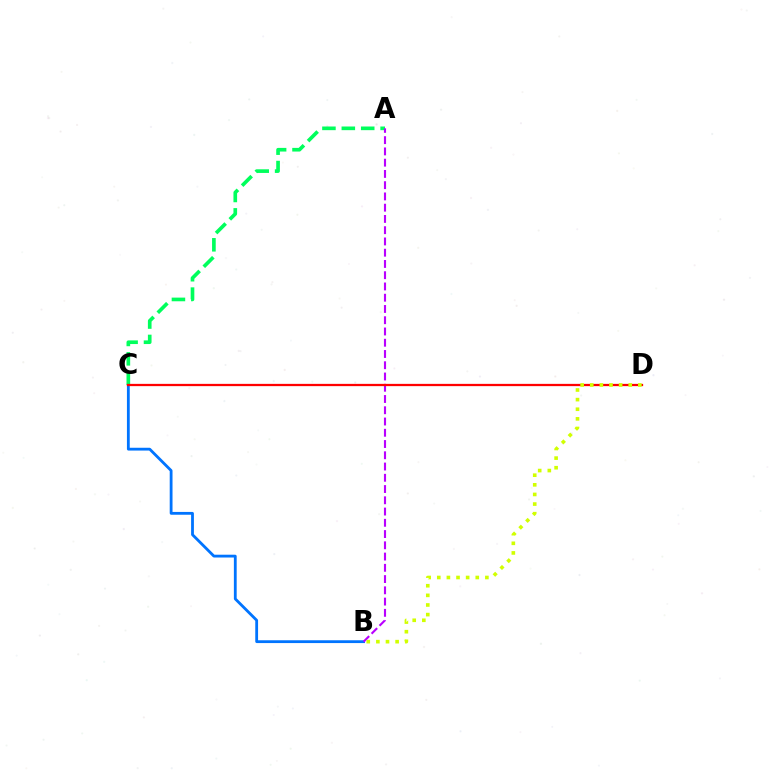{('B', 'C'): [{'color': '#0074ff', 'line_style': 'solid', 'thickness': 2.02}], ('A', 'C'): [{'color': '#00ff5c', 'line_style': 'dashed', 'thickness': 2.63}], ('A', 'B'): [{'color': '#b900ff', 'line_style': 'dashed', 'thickness': 1.53}], ('C', 'D'): [{'color': '#ff0000', 'line_style': 'solid', 'thickness': 1.63}], ('B', 'D'): [{'color': '#d1ff00', 'line_style': 'dotted', 'thickness': 2.61}]}